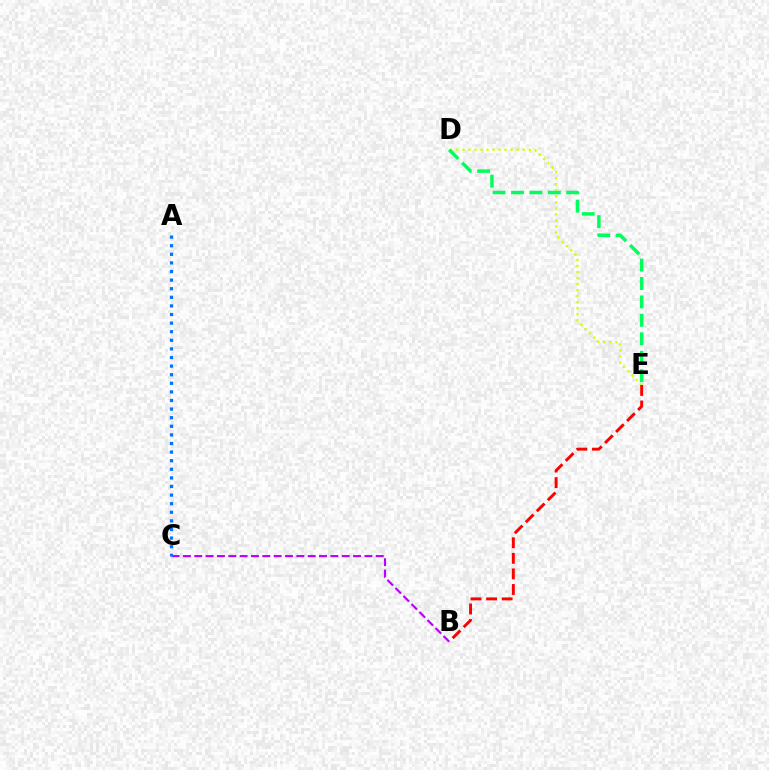{('D', 'E'): [{'color': '#d1ff00', 'line_style': 'dotted', 'thickness': 1.64}, {'color': '#00ff5c', 'line_style': 'dashed', 'thickness': 2.5}], ('B', 'E'): [{'color': '#ff0000', 'line_style': 'dashed', 'thickness': 2.12}], ('B', 'C'): [{'color': '#b900ff', 'line_style': 'dashed', 'thickness': 1.54}], ('A', 'C'): [{'color': '#0074ff', 'line_style': 'dotted', 'thickness': 2.34}]}